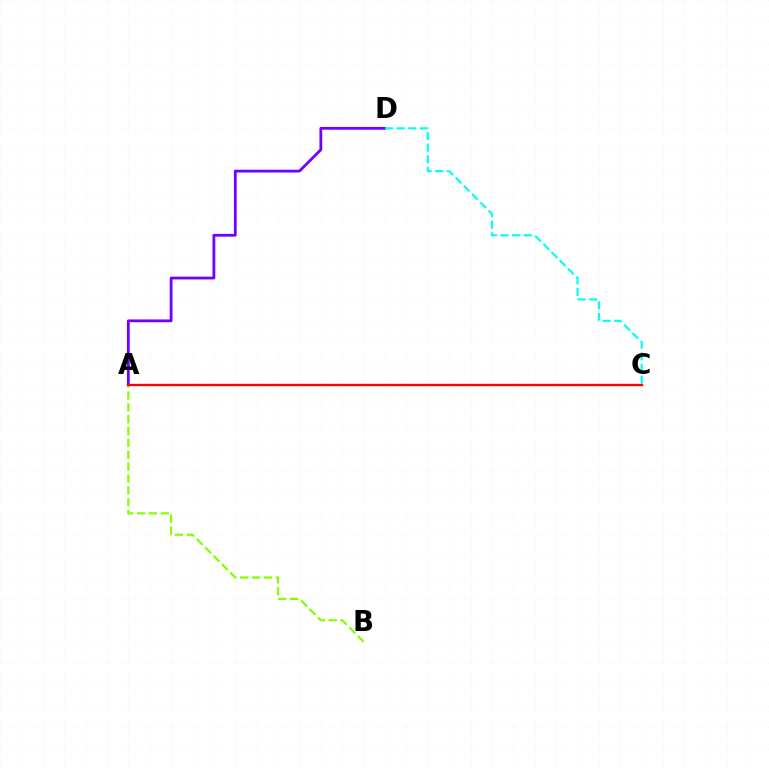{('A', 'D'): [{'color': '#7200ff', 'line_style': 'solid', 'thickness': 2.01}], ('A', 'B'): [{'color': '#84ff00', 'line_style': 'dashed', 'thickness': 1.61}], ('C', 'D'): [{'color': '#00fff6', 'line_style': 'dashed', 'thickness': 1.58}], ('A', 'C'): [{'color': '#ff0000', 'line_style': 'solid', 'thickness': 1.68}]}